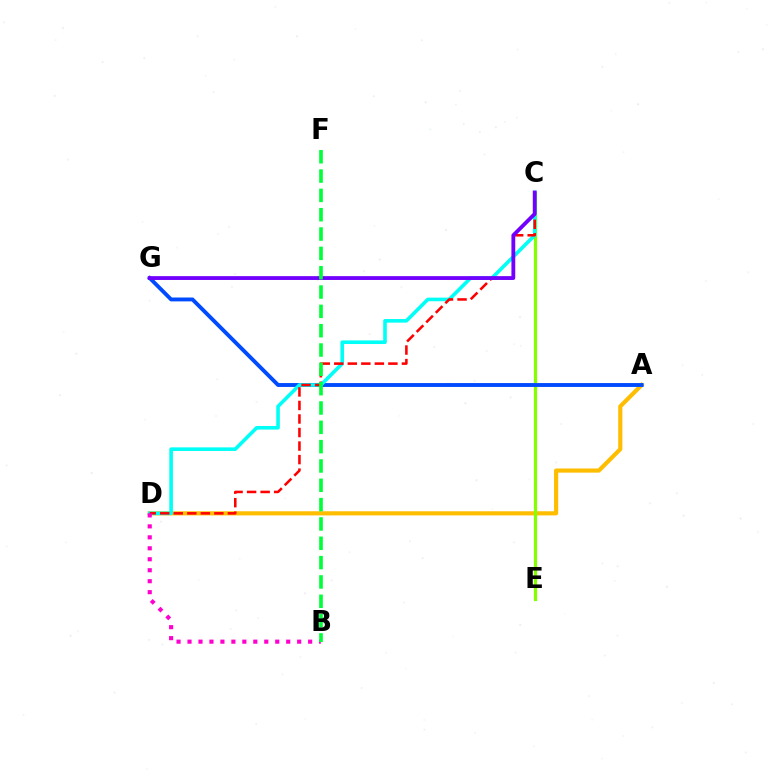{('A', 'D'): [{'color': '#ffbd00', 'line_style': 'solid', 'thickness': 2.99}], ('C', 'E'): [{'color': '#84ff00', 'line_style': 'solid', 'thickness': 2.31}], ('A', 'G'): [{'color': '#004bff', 'line_style': 'solid', 'thickness': 2.79}], ('C', 'D'): [{'color': '#00fff6', 'line_style': 'solid', 'thickness': 2.59}, {'color': '#ff0000', 'line_style': 'dashed', 'thickness': 1.84}], ('B', 'D'): [{'color': '#ff00cf', 'line_style': 'dotted', 'thickness': 2.98}], ('C', 'G'): [{'color': '#7200ff', 'line_style': 'solid', 'thickness': 2.75}], ('B', 'F'): [{'color': '#00ff39', 'line_style': 'dashed', 'thickness': 2.63}]}